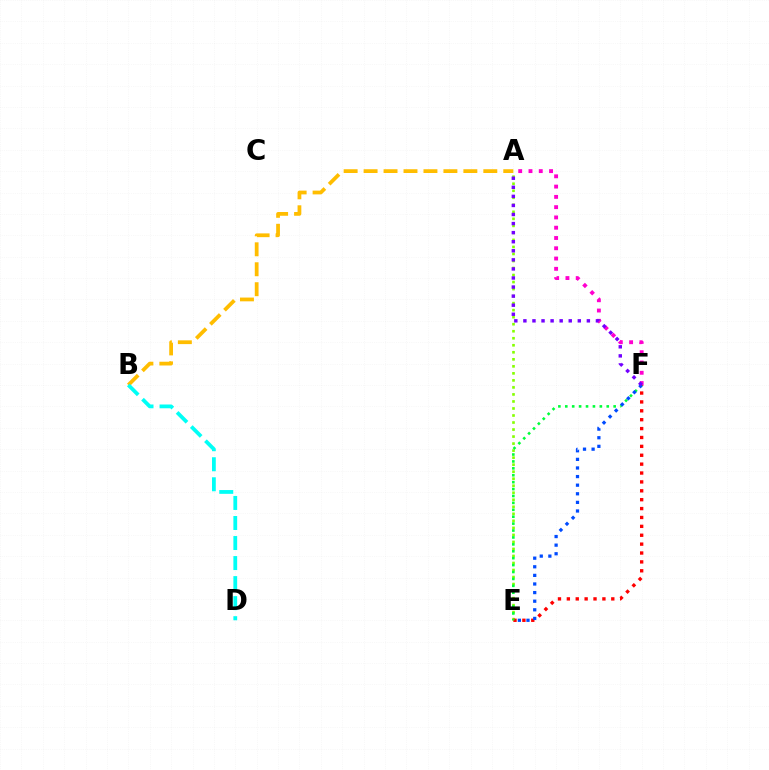{('A', 'F'): [{'color': '#ff00cf', 'line_style': 'dotted', 'thickness': 2.79}, {'color': '#7200ff', 'line_style': 'dotted', 'thickness': 2.46}], ('A', 'E'): [{'color': '#84ff00', 'line_style': 'dotted', 'thickness': 1.91}], ('A', 'B'): [{'color': '#ffbd00', 'line_style': 'dashed', 'thickness': 2.71}], ('E', 'F'): [{'color': '#ff0000', 'line_style': 'dotted', 'thickness': 2.41}, {'color': '#00ff39', 'line_style': 'dotted', 'thickness': 1.88}, {'color': '#004bff', 'line_style': 'dotted', 'thickness': 2.34}], ('B', 'D'): [{'color': '#00fff6', 'line_style': 'dashed', 'thickness': 2.72}]}